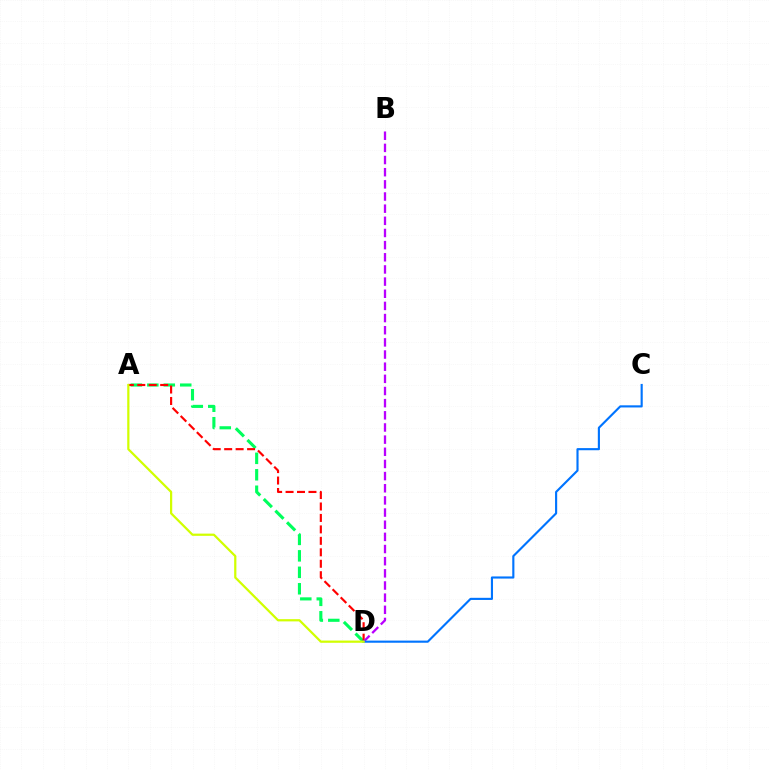{('A', 'D'): [{'color': '#00ff5c', 'line_style': 'dashed', 'thickness': 2.24}, {'color': '#ff0000', 'line_style': 'dashed', 'thickness': 1.56}, {'color': '#d1ff00', 'line_style': 'solid', 'thickness': 1.6}], ('B', 'D'): [{'color': '#b900ff', 'line_style': 'dashed', 'thickness': 1.65}], ('C', 'D'): [{'color': '#0074ff', 'line_style': 'solid', 'thickness': 1.54}]}